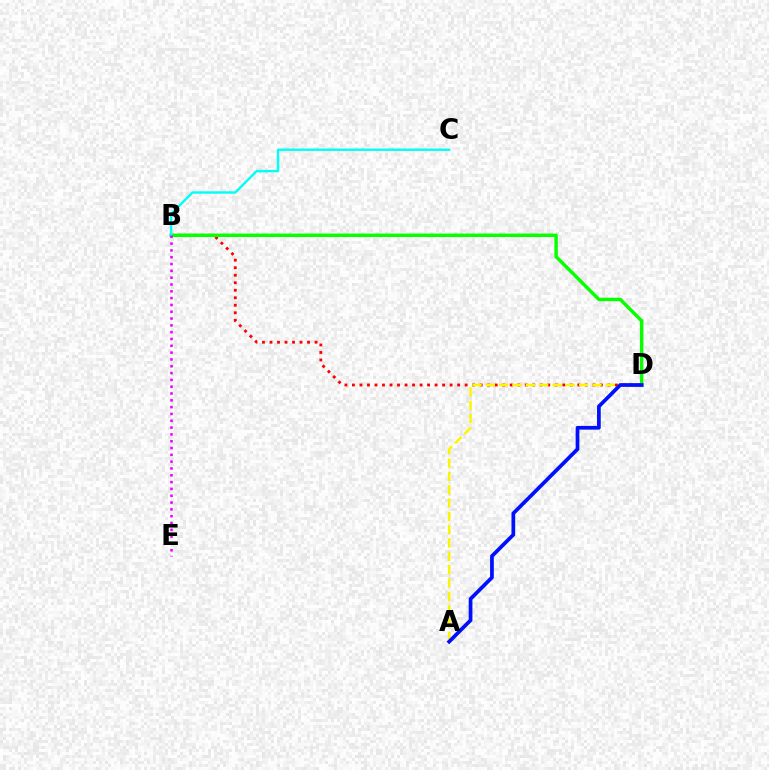{('B', 'D'): [{'color': '#ff0000', 'line_style': 'dotted', 'thickness': 2.04}, {'color': '#08ff00', 'line_style': 'solid', 'thickness': 2.48}], ('B', 'C'): [{'color': '#00fff6', 'line_style': 'solid', 'thickness': 1.73}], ('A', 'D'): [{'color': '#fcf500', 'line_style': 'dashed', 'thickness': 1.81}, {'color': '#0010ff', 'line_style': 'solid', 'thickness': 2.69}], ('B', 'E'): [{'color': '#ee00ff', 'line_style': 'dotted', 'thickness': 1.85}]}